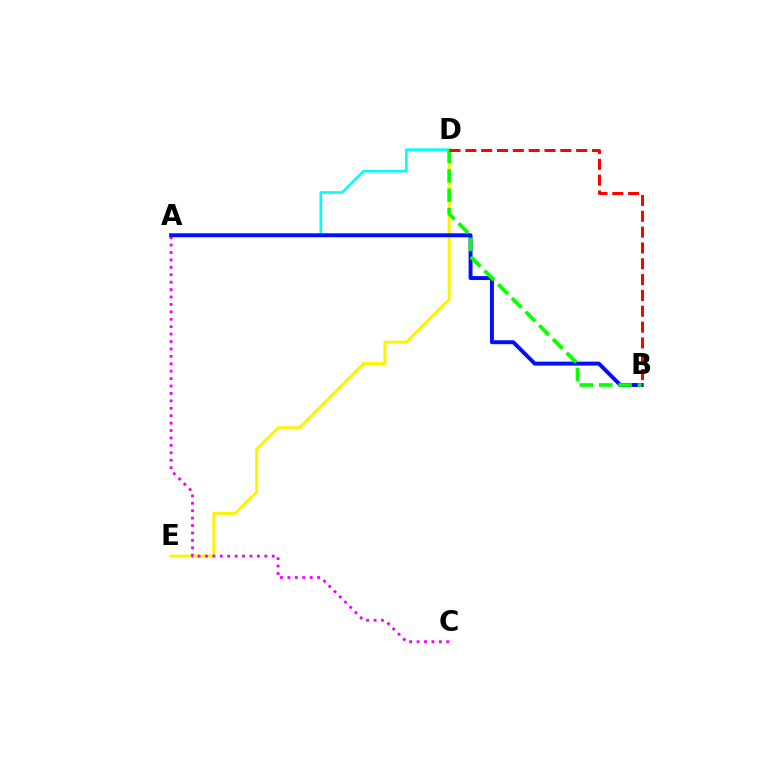{('D', 'E'): [{'color': '#fcf500', 'line_style': 'solid', 'thickness': 2.2}], ('A', 'D'): [{'color': '#00fff6', 'line_style': 'solid', 'thickness': 1.94}], ('A', 'C'): [{'color': '#ee00ff', 'line_style': 'dotted', 'thickness': 2.02}], ('A', 'B'): [{'color': '#0010ff', 'line_style': 'solid', 'thickness': 2.84}], ('B', 'D'): [{'color': '#08ff00', 'line_style': 'dashed', 'thickness': 2.63}, {'color': '#ff0000', 'line_style': 'dashed', 'thickness': 2.15}]}